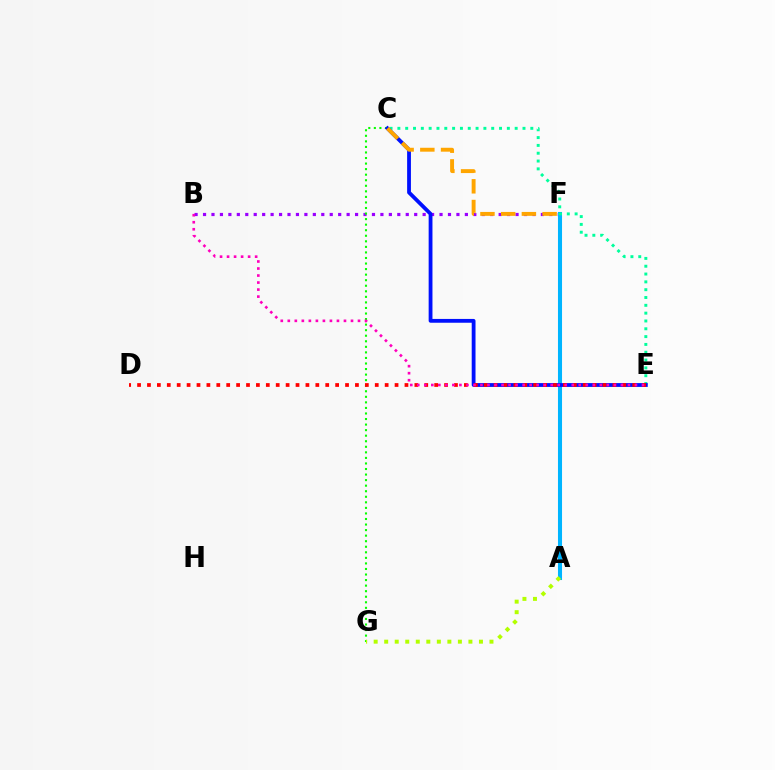{('B', 'F'): [{'color': '#9b00ff', 'line_style': 'dotted', 'thickness': 2.29}], ('C', 'G'): [{'color': '#08ff00', 'line_style': 'dotted', 'thickness': 1.51}], ('A', 'F'): [{'color': '#00b5ff', 'line_style': 'solid', 'thickness': 2.93}], ('C', 'E'): [{'color': '#00ff9d', 'line_style': 'dotted', 'thickness': 2.12}, {'color': '#0010ff', 'line_style': 'solid', 'thickness': 2.74}], ('C', 'F'): [{'color': '#ffa500', 'line_style': 'dashed', 'thickness': 2.81}], ('A', 'G'): [{'color': '#b3ff00', 'line_style': 'dotted', 'thickness': 2.86}], ('D', 'E'): [{'color': '#ff0000', 'line_style': 'dotted', 'thickness': 2.69}], ('B', 'E'): [{'color': '#ff00bd', 'line_style': 'dotted', 'thickness': 1.91}]}